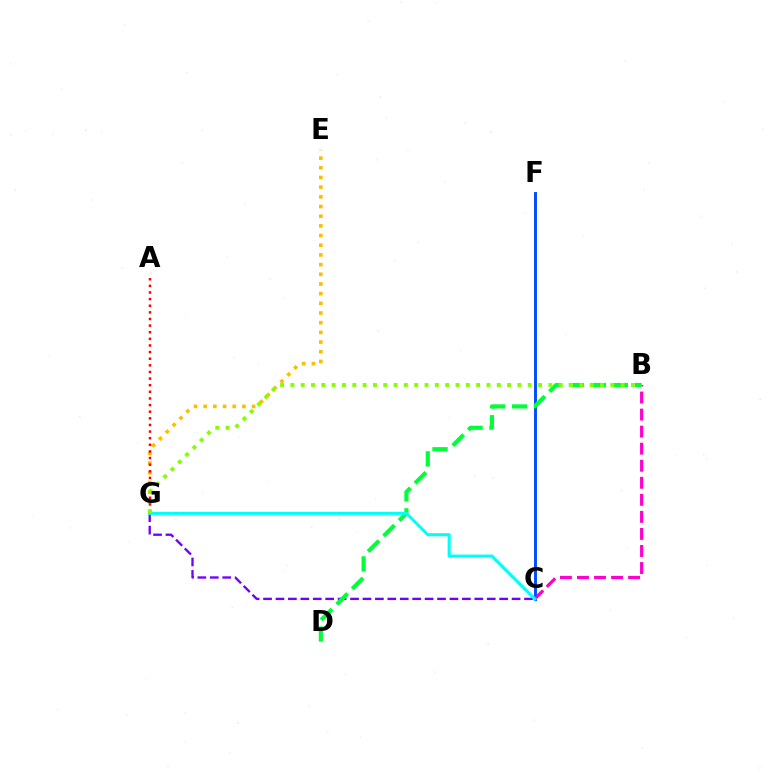{('C', 'F'): [{'color': '#004bff', 'line_style': 'solid', 'thickness': 2.09}], ('C', 'G'): [{'color': '#7200ff', 'line_style': 'dashed', 'thickness': 1.69}, {'color': '#00fff6', 'line_style': 'solid', 'thickness': 2.22}], ('B', 'C'): [{'color': '#ff00cf', 'line_style': 'dashed', 'thickness': 2.32}], ('B', 'D'): [{'color': '#00ff39', 'line_style': 'dashed', 'thickness': 2.98}], ('E', 'G'): [{'color': '#ffbd00', 'line_style': 'dotted', 'thickness': 2.63}], ('A', 'G'): [{'color': '#ff0000', 'line_style': 'dotted', 'thickness': 1.8}], ('B', 'G'): [{'color': '#84ff00', 'line_style': 'dotted', 'thickness': 2.8}]}